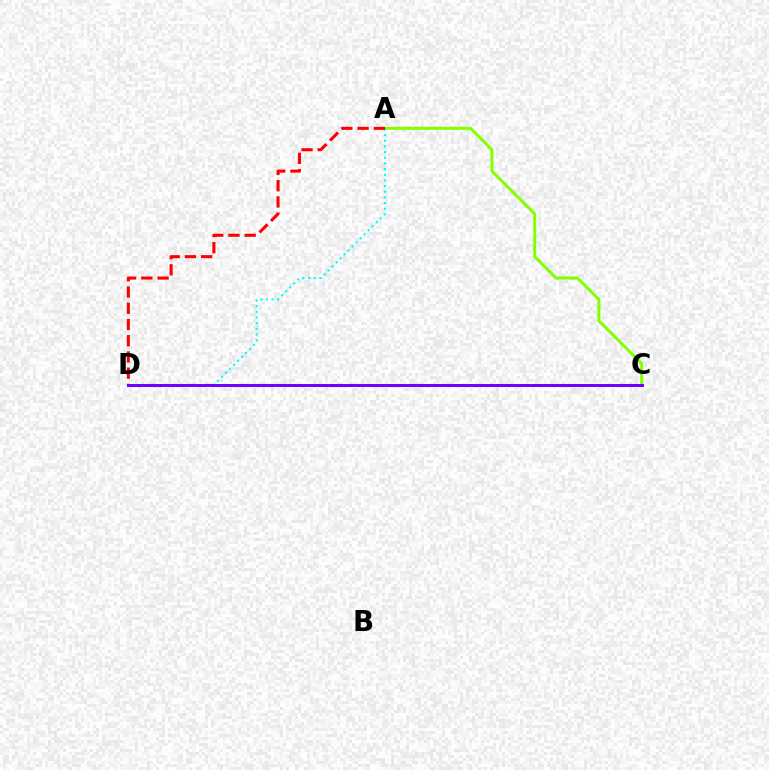{('A', 'C'): [{'color': '#84ff00', 'line_style': 'solid', 'thickness': 2.17}], ('A', 'D'): [{'color': '#00fff6', 'line_style': 'dotted', 'thickness': 1.54}, {'color': '#ff0000', 'line_style': 'dashed', 'thickness': 2.21}], ('C', 'D'): [{'color': '#7200ff', 'line_style': 'solid', 'thickness': 2.14}]}